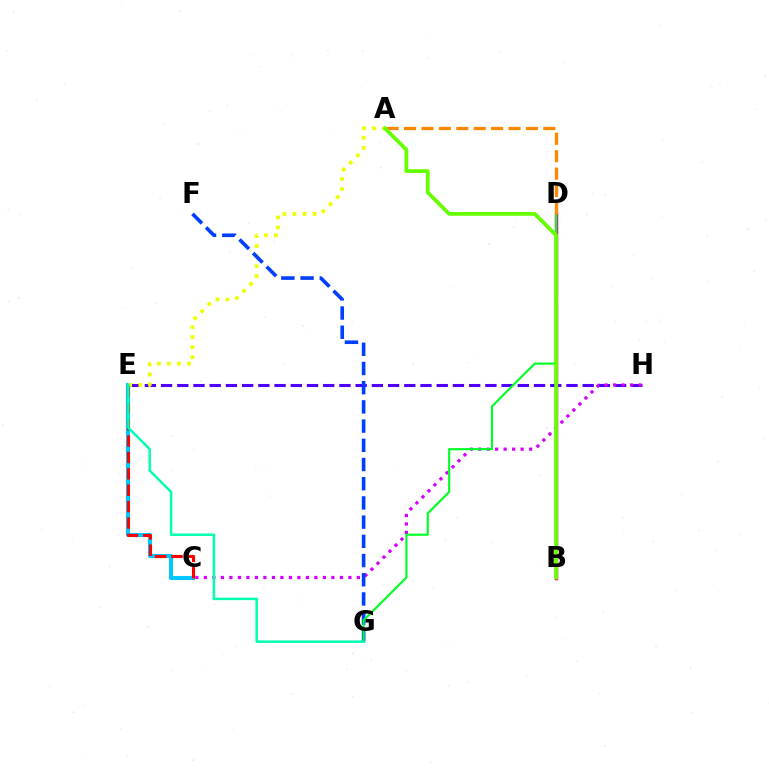{('E', 'H'): [{'color': '#4f00ff', 'line_style': 'dashed', 'thickness': 2.2}], ('C', 'E'): [{'color': '#00c7ff', 'line_style': 'solid', 'thickness': 2.93}, {'color': '#ff0000', 'line_style': 'dashed', 'thickness': 2.23}], ('B', 'D'): [{'color': '#ff00a0', 'line_style': 'solid', 'thickness': 2.51}], ('C', 'H'): [{'color': '#d600ff', 'line_style': 'dotted', 'thickness': 2.31}], ('A', 'E'): [{'color': '#eeff00', 'line_style': 'dotted', 'thickness': 2.72}], ('F', 'G'): [{'color': '#003fff', 'line_style': 'dashed', 'thickness': 2.61}], ('D', 'G'): [{'color': '#00ff27', 'line_style': 'solid', 'thickness': 1.55}], ('A', 'D'): [{'color': '#ff8800', 'line_style': 'dashed', 'thickness': 2.37}], ('A', 'B'): [{'color': '#66ff00', 'line_style': 'solid', 'thickness': 2.69}], ('E', 'G'): [{'color': '#00ffaf', 'line_style': 'solid', 'thickness': 1.78}]}